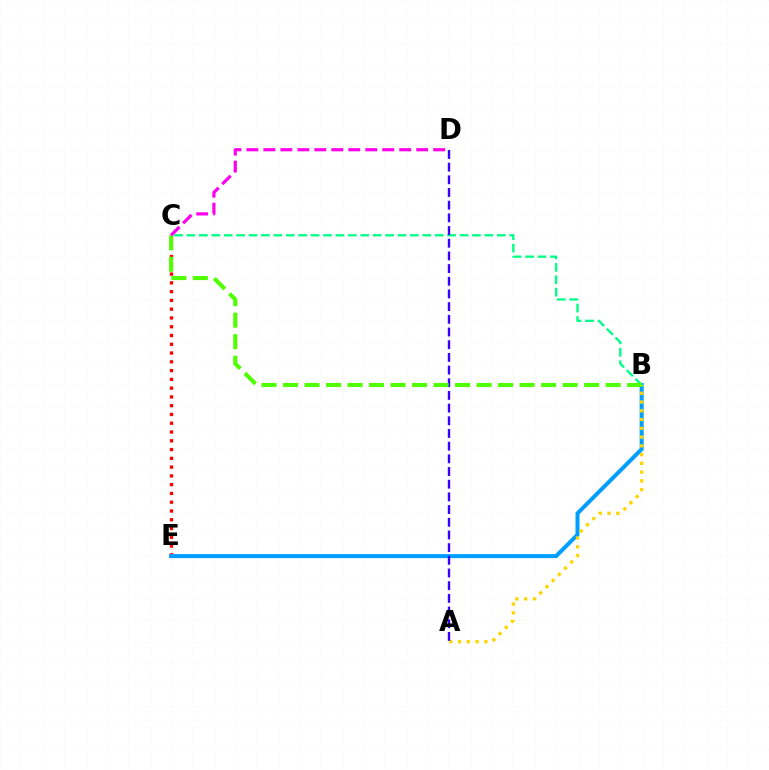{('C', 'E'): [{'color': '#ff0000', 'line_style': 'dotted', 'thickness': 2.38}], ('B', 'E'): [{'color': '#009eff', 'line_style': 'solid', 'thickness': 2.89}], ('B', 'C'): [{'color': '#00ff86', 'line_style': 'dashed', 'thickness': 1.69}, {'color': '#4fff00', 'line_style': 'dashed', 'thickness': 2.92}], ('A', 'B'): [{'color': '#ffd500', 'line_style': 'dotted', 'thickness': 2.38}], ('A', 'D'): [{'color': '#3700ff', 'line_style': 'dashed', 'thickness': 1.72}], ('C', 'D'): [{'color': '#ff00ed', 'line_style': 'dashed', 'thickness': 2.31}]}